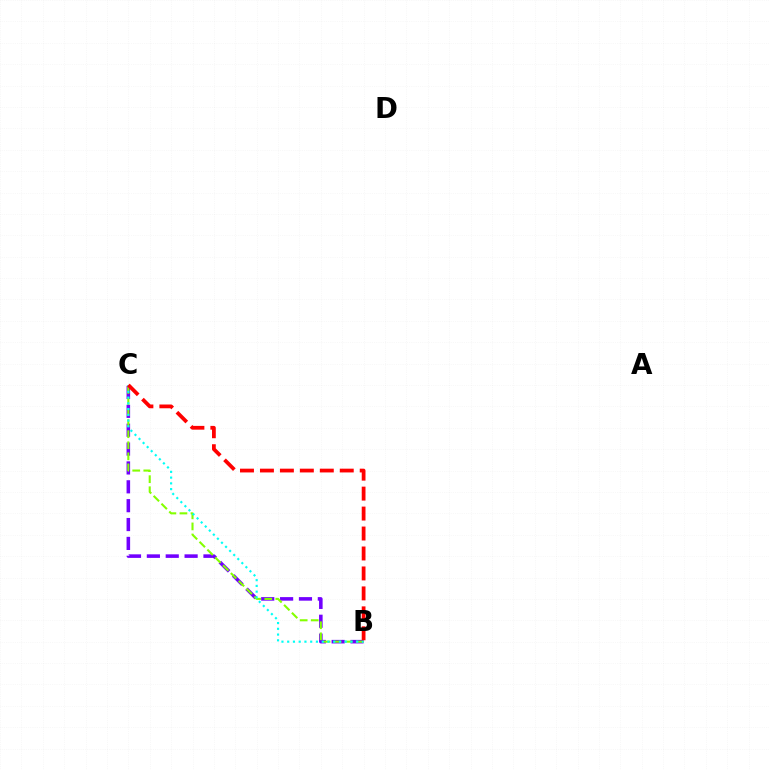{('B', 'C'): [{'color': '#7200ff', 'line_style': 'dashed', 'thickness': 2.56}, {'color': '#84ff00', 'line_style': 'dashed', 'thickness': 1.5}, {'color': '#00fff6', 'line_style': 'dotted', 'thickness': 1.56}, {'color': '#ff0000', 'line_style': 'dashed', 'thickness': 2.71}]}